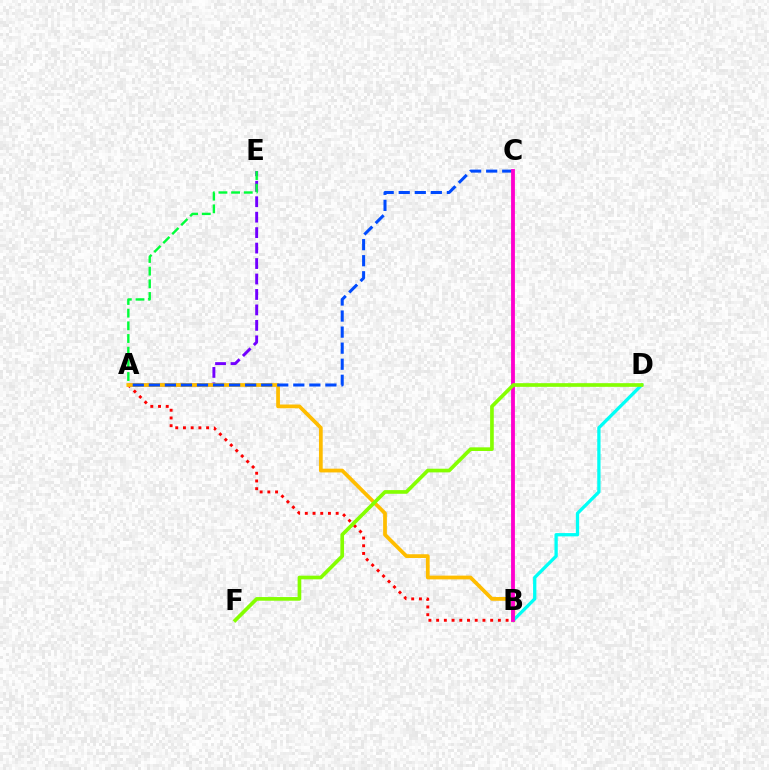{('A', 'B'): [{'color': '#ff0000', 'line_style': 'dotted', 'thickness': 2.1}, {'color': '#ffbd00', 'line_style': 'solid', 'thickness': 2.7}], ('A', 'E'): [{'color': '#7200ff', 'line_style': 'dashed', 'thickness': 2.1}, {'color': '#00ff39', 'line_style': 'dashed', 'thickness': 1.72}], ('B', 'D'): [{'color': '#00fff6', 'line_style': 'solid', 'thickness': 2.37}], ('A', 'C'): [{'color': '#004bff', 'line_style': 'dashed', 'thickness': 2.18}], ('B', 'C'): [{'color': '#ff00cf', 'line_style': 'solid', 'thickness': 2.76}], ('D', 'F'): [{'color': '#84ff00', 'line_style': 'solid', 'thickness': 2.64}]}